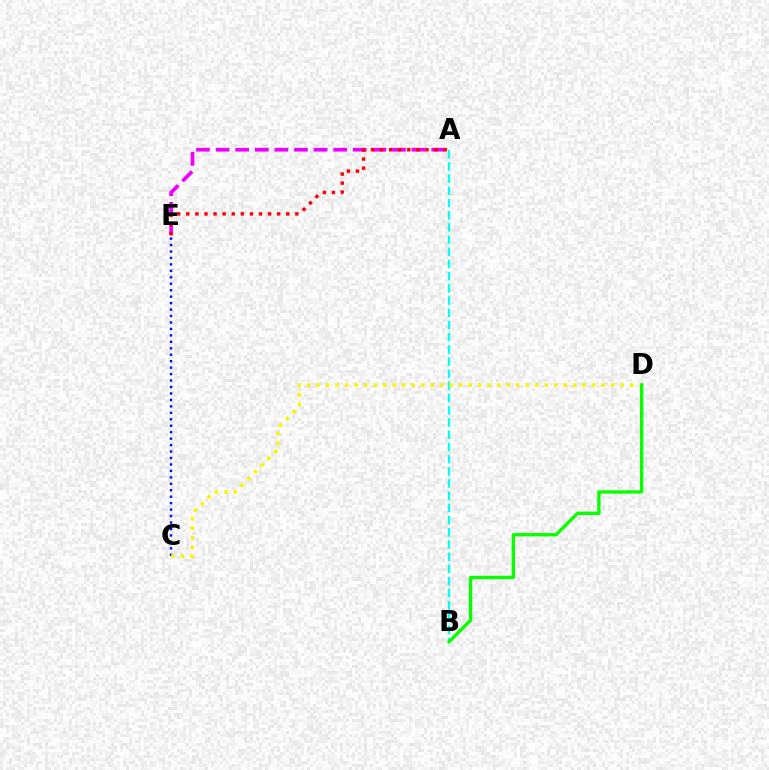{('A', 'E'): [{'color': '#ee00ff', 'line_style': 'dashed', 'thickness': 2.66}, {'color': '#ff0000', 'line_style': 'dotted', 'thickness': 2.47}], ('C', 'E'): [{'color': '#0010ff', 'line_style': 'dotted', 'thickness': 1.75}], ('A', 'B'): [{'color': '#00fff6', 'line_style': 'dashed', 'thickness': 1.66}], ('C', 'D'): [{'color': '#fcf500', 'line_style': 'dotted', 'thickness': 2.58}], ('B', 'D'): [{'color': '#08ff00', 'line_style': 'solid', 'thickness': 2.4}]}